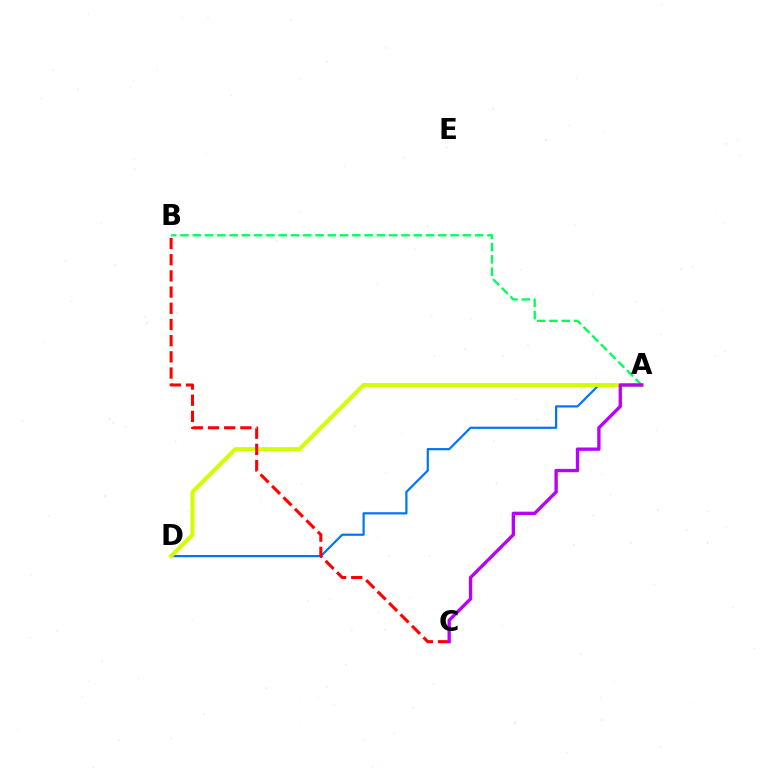{('A', 'D'): [{'color': '#0074ff', 'line_style': 'solid', 'thickness': 1.59}, {'color': '#d1ff00', 'line_style': 'solid', 'thickness': 2.92}], ('A', 'B'): [{'color': '#00ff5c', 'line_style': 'dashed', 'thickness': 1.67}], ('B', 'C'): [{'color': '#ff0000', 'line_style': 'dashed', 'thickness': 2.2}], ('A', 'C'): [{'color': '#b900ff', 'line_style': 'solid', 'thickness': 2.4}]}